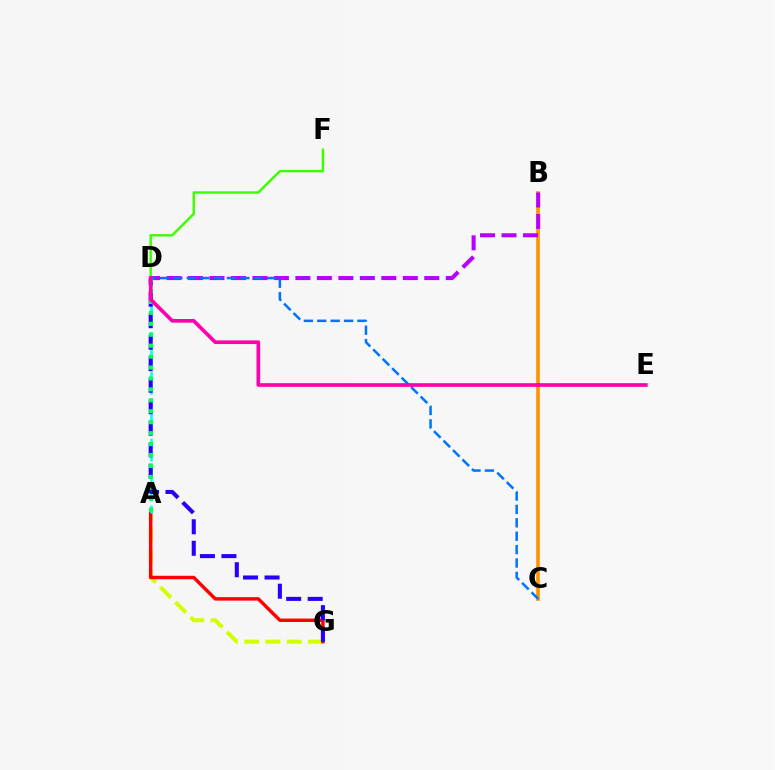{('D', 'F'): [{'color': '#3dff00', 'line_style': 'solid', 'thickness': 1.76}], ('A', 'G'): [{'color': '#d1ff00', 'line_style': 'dashed', 'thickness': 2.89}, {'color': '#ff0000', 'line_style': 'solid', 'thickness': 2.47}], ('B', 'C'): [{'color': '#ff9400', 'line_style': 'solid', 'thickness': 2.63}], ('B', 'D'): [{'color': '#b900ff', 'line_style': 'dashed', 'thickness': 2.92}], ('A', 'D'): [{'color': '#00fff6', 'line_style': 'dashed', 'thickness': 1.81}, {'color': '#00ff5c', 'line_style': 'dotted', 'thickness': 2.97}], ('D', 'G'): [{'color': '#2500ff', 'line_style': 'dashed', 'thickness': 2.92}], ('C', 'D'): [{'color': '#0074ff', 'line_style': 'dashed', 'thickness': 1.82}], ('D', 'E'): [{'color': '#ff00ac', 'line_style': 'solid', 'thickness': 2.63}]}